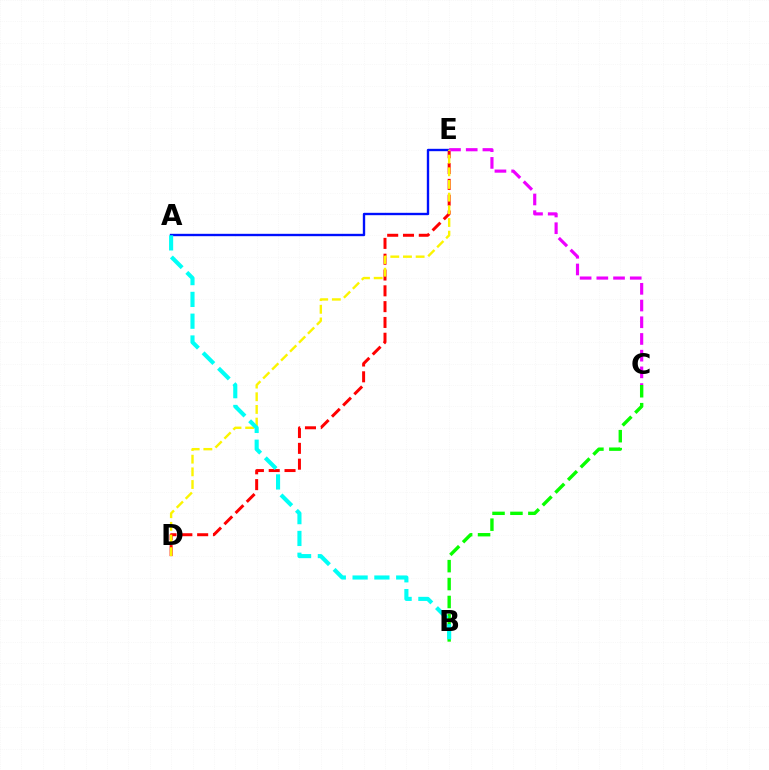{('D', 'E'): [{'color': '#ff0000', 'line_style': 'dashed', 'thickness': 2.15}, {'color': '#fcf500', 'line_style': 'dashed', 'thickness': 1.72}], ('A', 'E'): [{'color': '#0010ff', 'line_style': 'solid', 'thickness': 1.7}], ('C', 'E'): [{'color': '#ee00ff', 'line_style': 'dashed', 'thickness': 2.27}], ('B', 'C'): [{'color': '#08ff00', 'line_style': 'dashed', 'thickness': 2.44}], ('A', 'B'): [{'color': '#00fff6', 'line_style': 'dashed', 'thickness': 2.96}]}